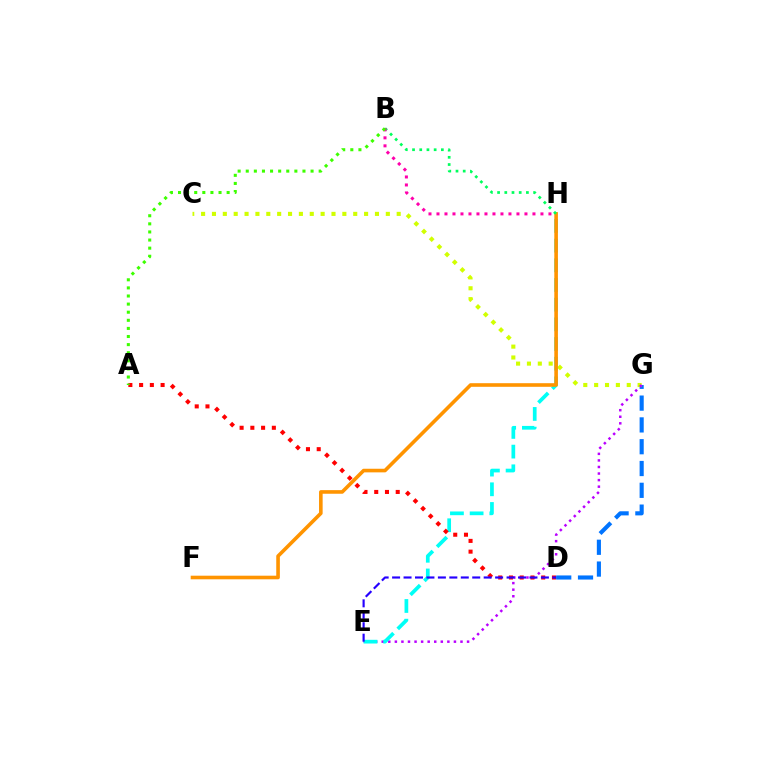{('D', 'G'): [{'color': '#0074ff', 'line_style': 'dashed', 'thickness': 2.96}], ('C', 'G'): [{'color': '#d1ff00', 'line_style': 'dotted', 'thickness': 2.95}], ('E', 'G'): [{'color': '#b900ff', 'line_style': 'dotted', 'thickness': 1.78}], ('E', 'H'): [{'color': '#00fff6', 'line_style': 'dashed', 'thickness': 2.67}], ('F', 'H'): [{'color': '#ff9400', 'line_style': 'solid', 'thickness': 2.6}], ('A', 'D'): [{'color': '#ff0000', 'line_style': 'dotted', 'thickness': 2.92}], ('B', 'H'): [{'color': '#00ff5c', 'line_style': 'dotted', 'thickness': 1.96}, {'color': '#ff00ac', 'line_style': 'dotted', 'thickness': 2.17}], ('D', 'E'): [{'color': '#2500ff', 'line_style': 'dashed', 'thickness': 1.56}], ('A', 'B'): [{'color': '#3dff00', 'line_style': 'dotted', 'thickness': 2.2}]}